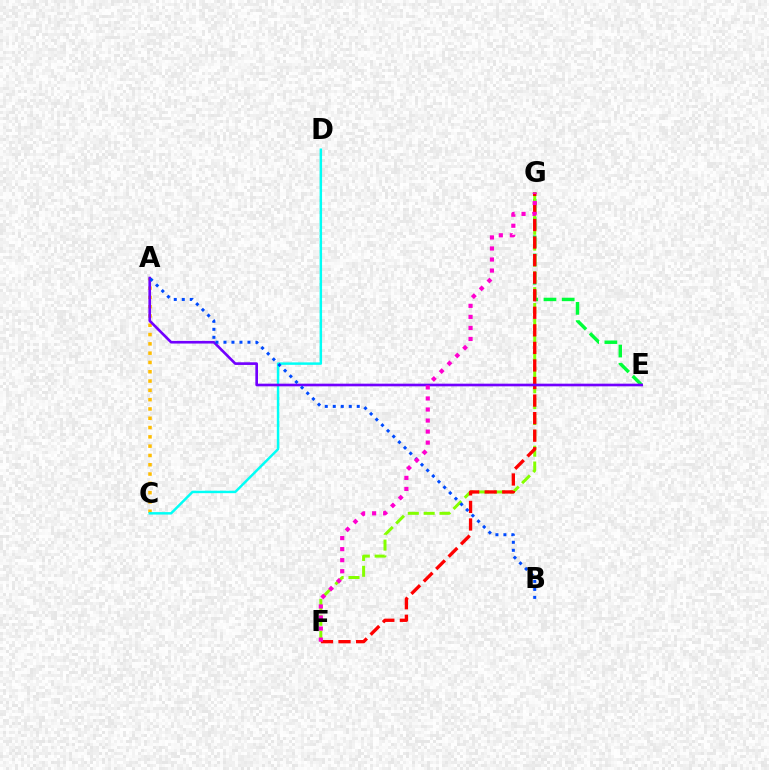{('E', 'G'): [{'color': '#00ff39', 'line_style': 'dashed', 'thickness': 2.48}], ('A', 'C'): [{'color': '#ffbd00', 'line_style': 'dotted', 'thickness': 2.53}], ('C', 'D'): [{'color': '#00fff6', 'line_style': 'solid', 'thickness': 1.77}], ('F', 'G'): [{'color': '#84ff00', 'line_style': 'dashed', 'thickness': 2.15}, {'color': '#ff0000', 'line_style': 'dashed', 'thickness': 2.38}, {'color': '#ff00cf', 'line_style': 'dotted', 'thickness': 3.0}], ('A', 'E'): [{'color': '#7200ff', 'line_style': 'solid', 'thickness': 1.91}], ('A', 'B'): [{'color': '#004bff', 'line_style': 'dotted', 'thickness': 2.17}]}